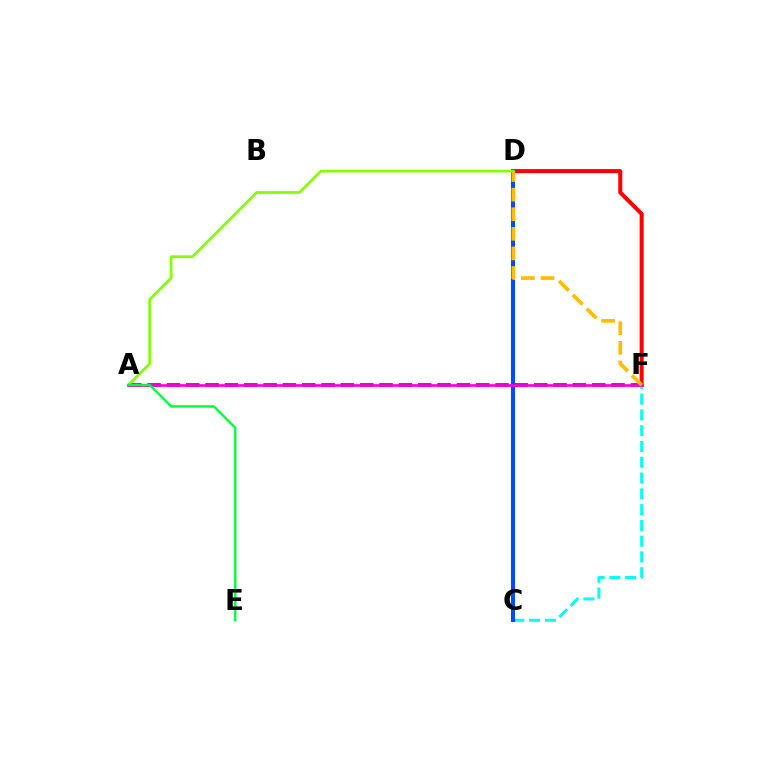{('A', 'F'): [{'color': '#7200ff', 'line_style': 'dashed', 'thickness': 2.63}, {'color': '#ff00cf', 'line_style': 'solid', 'thickness': 1.92}], ('D', 'F'): [{'color': '#ff0000', 'line_style': 'solid', 'thickness': 2.91}, {'color': '#ffbd00', 'line_style': 'dashed', 'thickness': 2.66}], ('C', 'F'): [{'color': '#00fff6', 'line_style': 'dashed', 'thickness': 2.14}], ('C', 'D'): [{'color': '#004bff', 'line_style': 'solid', 'thickness': 2.93}], ('A', 'D'): [{'color': '#84ff00', 'line_style': 'solid', 'thickness': 1.96}], ('A', 'E'): [{'color': '#00ff39', 'line_style': 'solid', 'thickness': 1.7}]}